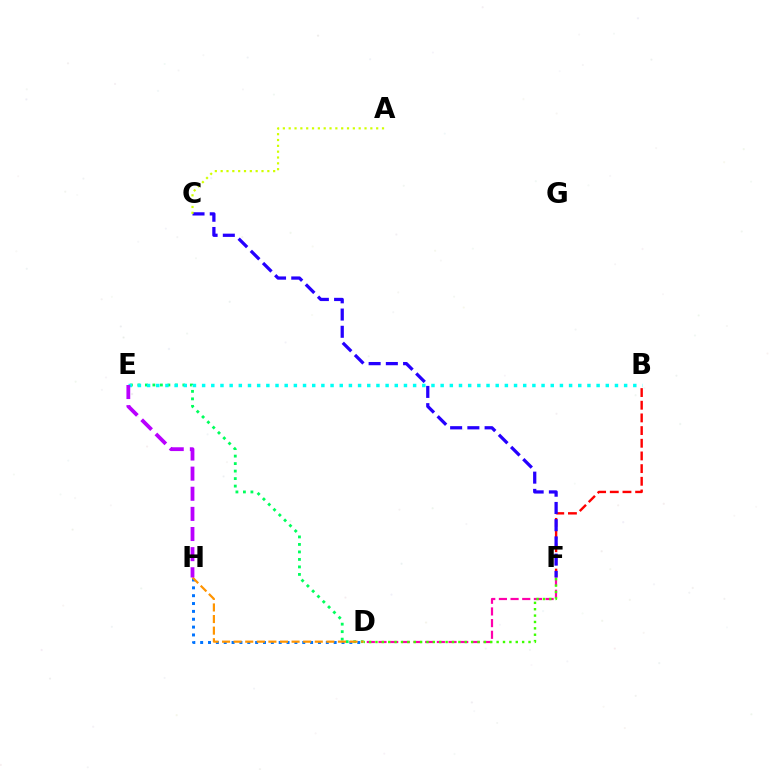{('D', 'F'): [{'color': '#ff00ac', 'line_style': 'dashed', 'thickness': 1.59}, {'color': '#3dff00', 'line_style': 'dotted', 'thickness': 1.73}], ('D', 'E'): [{'color': '#00ff5c', 'line_style': 'dotted', 'thickness': 2.04}], ('B', 'F'): [{'color': '#ff0000', 'line_style': 'dashed', 'thickness': 1.72}], ('D', 'H'): [{'color': '#0074ff', 'line_style': 'dotted', 'thickness': 2.13}, {'color': '#ff9400', 'line_style': 'dashed', 'thickness': 1.57}], ('C', 'F'): [{'color': '#2500ff', 'line_style': 'dashed', 'thickness': 2.34}], ('B', 'E'): [{'color': '#00fff6', 'line_style': 'dotted', 'thickness': 2.49}], ('A', 'C'): [{'color': '#d1ff00', 'line_style': 'dotted', 'thickness': 1.58}], ('E', 'H'): [{'color': '#b900ff', 'line_style': 'dashed', 'thickness': 2.73}]}